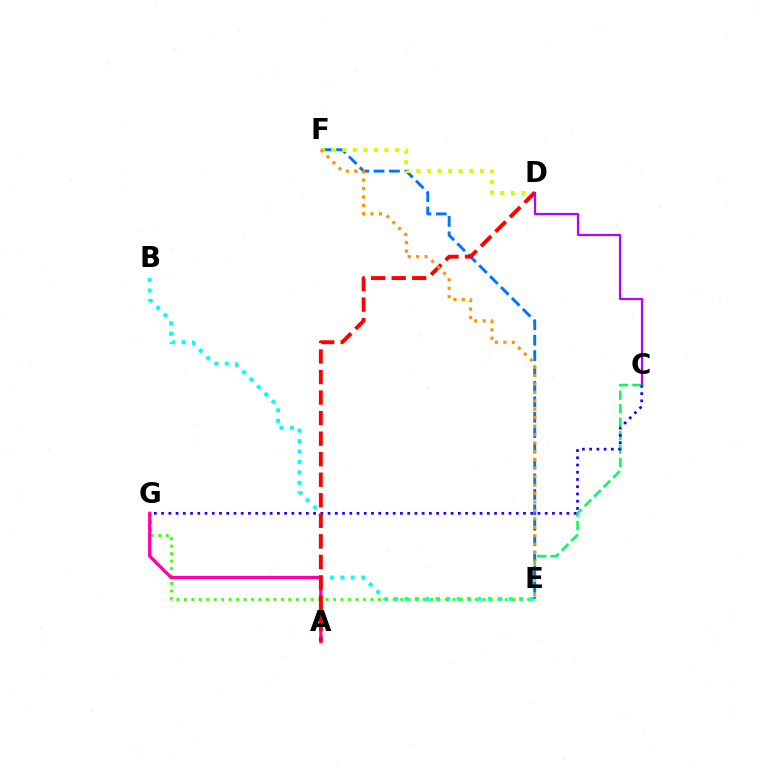{('C', 'E'): [{'color': '#00ff5c', 'line_style': 'dashed', 'thickness': 1.83}], ('B', 'E'): [{'color': '#00fff6', 'line_style': 'dotted', 'thickness': 2.83}], ('E', 'F'): [{'color': '#0074ff', 'line_style': 'dashed', 'thickness': 2.09}, {'color': '#ff9400', 'line_style': 'dotted', 'thickness': 2.29}], ('C', 'G'): [{'color': '#2500ff', 'line_style': 'dotted', 'thickness': 1.97}], ('E', 'G'): [{'color': '#3dff00', 'line_style': 'dotted', 'thickness': 2.03}], ('A', 'G'): [{'color': '#ff00ac', 'line_style': 'solid', 'thickness': 2.37}], ('D', 'F'): [{'color': '#d1ff00', 'line_style': 'dotted', 'thickness': 2.87}], ('A', 'D'): [{'color': '#ff0000', 'line_style': 'dashed', 'thickness': 2.79}], ('C', 'D'): [{'color': '#b900ff', 'line_style': 'solid', 'thickness': 1.57}]}